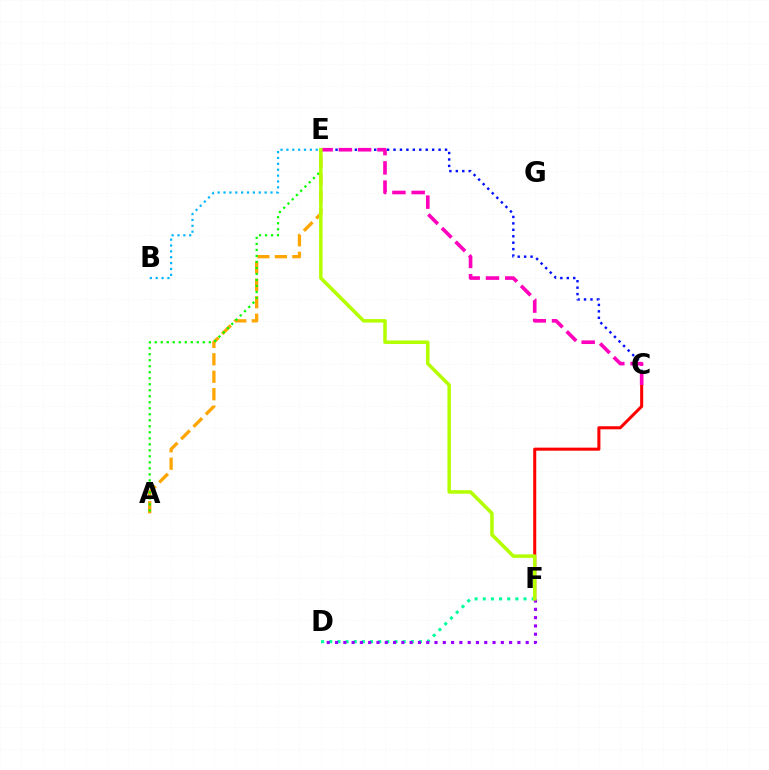{('A', 'E'): [{'color': '#ffa500', 'line_style': 'dashed', 'thickness': 2.37}, {'color': '#08ff00', 'line_style': 'dotted', 'thickness': 1.63}], ('C', 'F'): [{'color': '#ff0000', 'line_style': 'solid', 'thickness': 2.2}], ('B', 'E'): [{'color': '#00b5ff', 'line_style': 'dotted', 'thickness': 1.59}], ('C', 'E'): [{'color': '#0010ff', 'line_style': 'dotted', 'thickness': 1.75}, {'color': '#ff00bd', 'line_style': 'dashed', 'thickness': 2.62}], ('D', 'F'): [{'color': '#00ff9d', 'line_style': 'dotted', 'thickness': 2.22}, {'color': '#9b00ff', 'line_style': 'dotted', 'thickness': 2.25}], ('E', 'F'): [{'color': '#b3ff00', 'line_style': 'solid', 'thickness': 2.52}]}